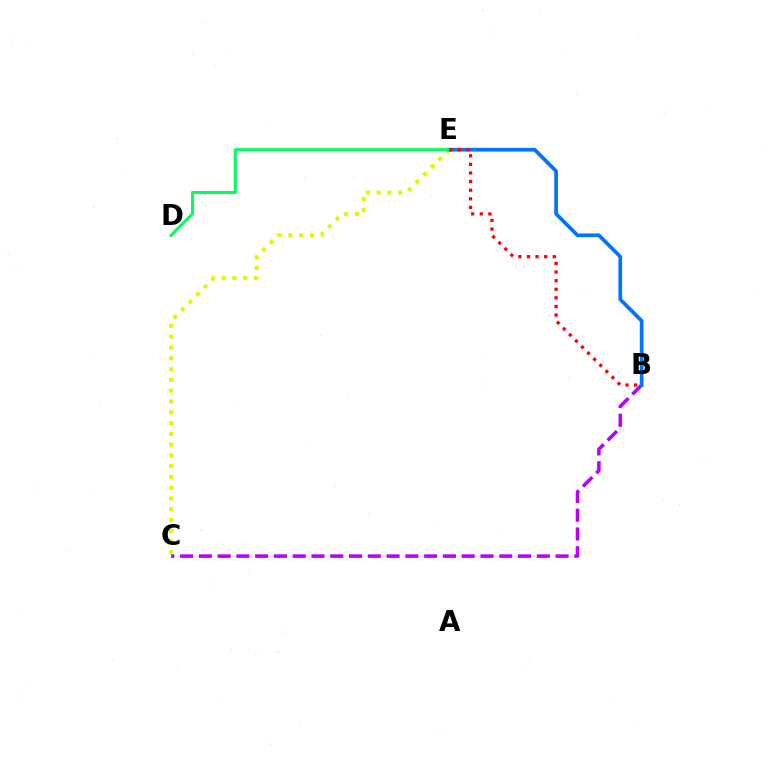{('C', 'E'): [{'color': '#d1ff00', 'line_style': 'dotted', 'thickness': 2.93}], ('B', 'C'): [{'color': '#b900ff', 'line_style': 'dashed', 'thickness': 2.55}], ('B', 'E'): [{'color': '#0074ff', 'line_style': 'solid', 'thickness': 2.67}, {'color': '#ff0000', 'line_style': 'dotted', 'thickness': 2.34}], ('D', 'E'): [{'color': '#00ff5c', 'line_style': 'solid', 'thickness': 2.21}]}